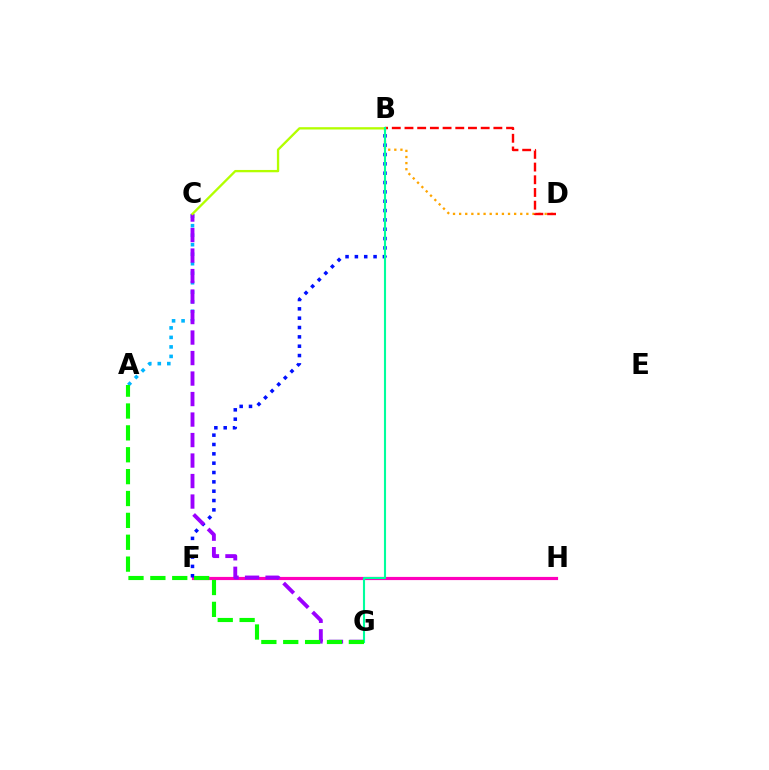{('B', 'D'): [{'color': '#ffa500', 'line_style': 'dotted', 'thickness': 1.66}, {'color': '#ff0000', 'line_style': 'dashed', 'thickness': 1.73}], ('F', 'H'): [{'color': '#ff00bd', 'line_style': 'solid', 'thickness': 2.28}], ('A', 'C'): [{'color': '#00b5ff', 'line_style': 'dotted', 'thickness': 2.58}], ('B', 'F'): [{'color': '#0010ff', 'line_style': 'dotted', 'thickness': 2.54}], ('C', 'G'): [{'color': '#9b00ff', 'line_style': 'dashed', 'thickness': 2.78}], ('B', 'C'): [{'color': '#b3ff00', 'line_style': 'solid', 'thickness': 1.67}], ('B', 'G'): [{'color': '#00ff9d', 'line_style': 'solid', 'thickness': 1.52}], ('A', 'G'): [{'color': '#08ff00', 'line_style': 'dashed', 'thickness': 2.97}]}